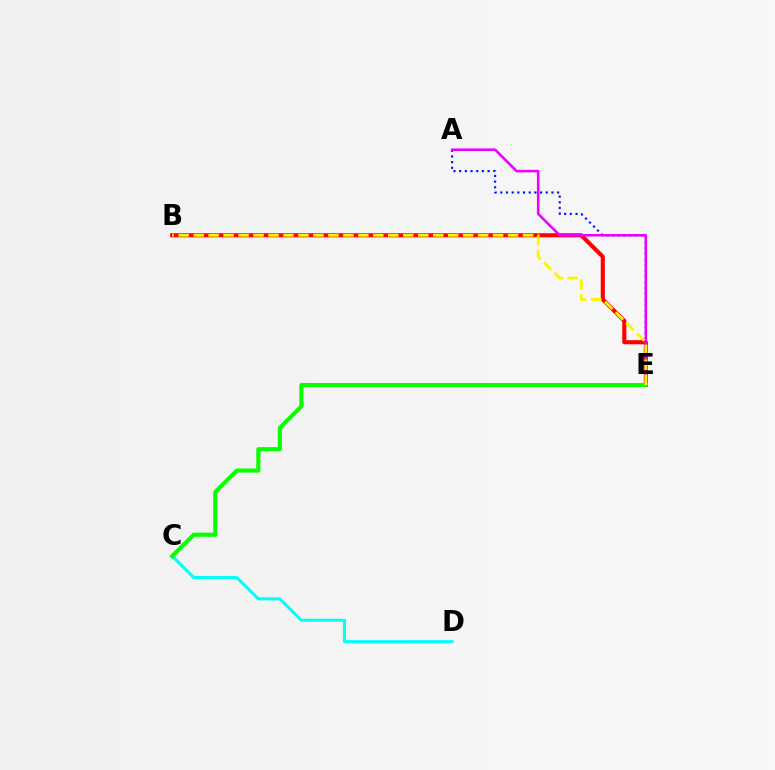{('A', 'E'): [{'color': '#0010ff', 'line_style': 'dotted', 'thickness': 1.54}, {'color': '#ee00ff', 'line_style': 'solid', 'thickness': 1.83}], ('B', 'E'): [{'color': '#ff0000', 'line_style': 'solid', 'thickness': 2.95}, {'color': '#fcf500', 'line_style': 'dashed', 'thickness': 2.03}], ('C', 'D'): [{'color': '#00fff6', 'line_style': 'solid', 'thickness': 2.2}], ('C', 'E'): [{'color': '#08ff00', 'line_style': 'solid', 'thickness': 2.95}]}